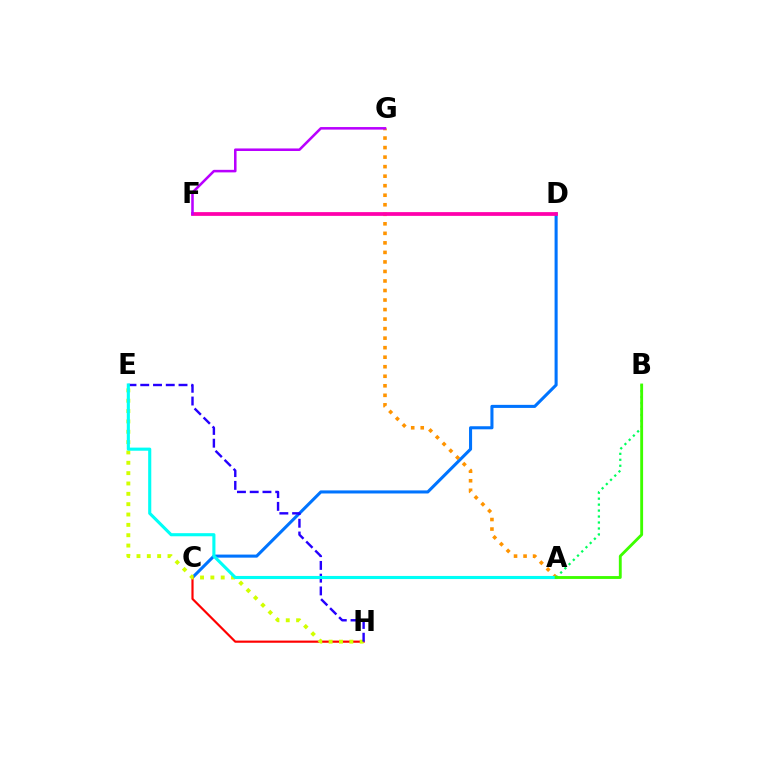{('C', 'D'): [{'color': '#0074ff', 'line_style': 'solid', 'thickness': 2.21}], ('C', 'H'): [{'color': '#ff0000', 'line_style': 'solid', 'thickness': 1.56}], ('E', 'H'): [{'color': '#d1ff00', 'line_style': 'dotted', 'thickness': 2.81}, {'color': '#2500ff', 'line_style': 'dashed', 'thickness': 1.73}], ('A', 'G'): [{'color': '#ff9400', 'line_style': 'dotted', 'thickness': 2.59}], ('D', 'F'): [{'color': '#ff00ac', 'line_style': 'solid', 'thickness': 2.7}], ('A', 'E'): [{'color': '#00fff6', 'line_style': 'solid', 'thickness': 2.24}], ('A', 'B'): [{'color': '#00ff5c', 'line_style': 'dotted', 'thickness': 1.62}, {'color': '#3dff00', 'line_style': 'solid', 'thickness': 2.06}], ('F', 'G'): [{'color': '#b900ff', 'line_style': 'solid', 'thickness': 1.83}]}